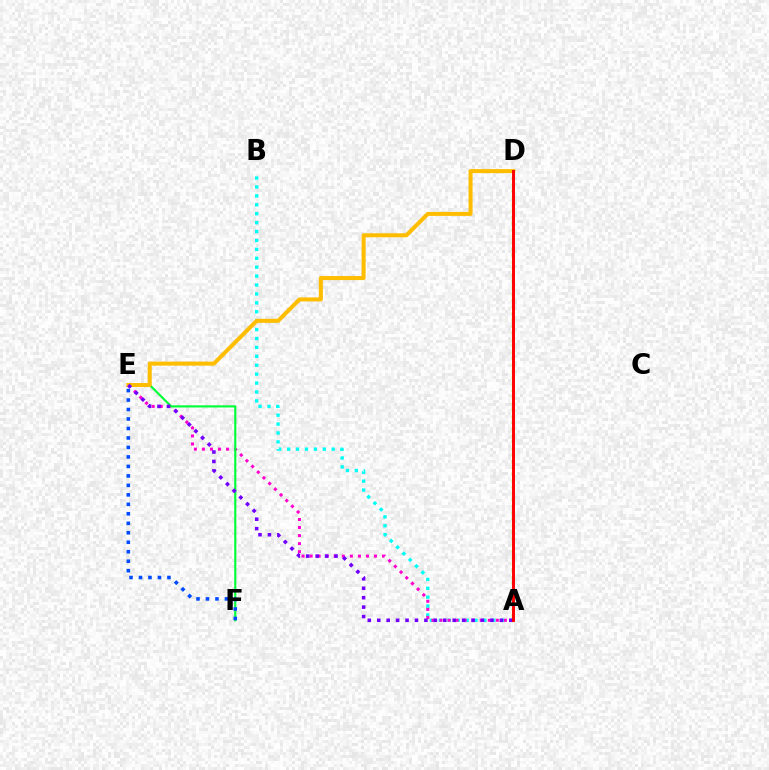{('A', 'B'): [{'color': '#00fff6', 'line_style': 'dotted', 'thickness': 2.42}], ('A', 'E'): [{'color': '#ff00cf', 'line_style': 'dotted', 'thickness': 2.19}, {'color': '#7200ff', 'line_style': 'dotted', 'thickness': 2.56}], ('A', 'D'): [{'color': '#84ff00', 'line_style': 'dotted', 'thickness': 1.75}, {'color': '#ff0000', 'line_style': 'solid', 'thickness': 2.11}], ('E', 'F'): [{'color': '#00ff39', 'line_style': 'solid', 'thickness': 1.55}, {'color': '#004bff', 'line_style': 'dotted', 'thickness': 2.58}], ('D', 'E'): [{'color': '#ffbd00', 'line_style': 'solid', 'thickness': 2.9}]}